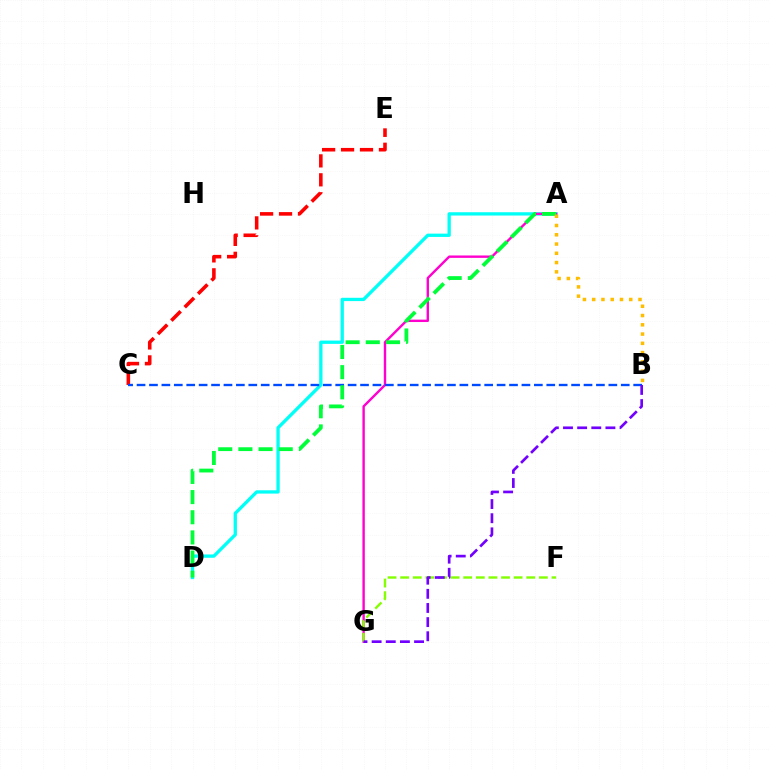{('A', 'D'): [{'color': '#00fff6', 'line_style': 'solid', 'thickness': 2.38}, {'color': '#00ff39', 'line_style': 'dashed', 'thickness': 2.74}], ('A', 'G'): [{'color': '#ff00cf', 'line_style': 'solid', 'thickness': 1.72}], ('C', 'E'): [{'color': '#ff0000', 'line_style': 'dashed', 'thickness': 2.57}], ('F', 'G'): [{'color': '#84ff00', 'line_style': 'dashed', 'thickness': 1.71}], ('B', 'C'): [{'color': '#004bff', 'line_style': 'dashed', 'thickness': 1.69}], ('A', 'B'): [{'color': '#ffbd00', 'line_style': 'dotted', 'thickness': 2.52}], ('B', 'G'): [{'color': '#7200ff', 'line_style': 'dashed', 'thickness': 1.92}]}